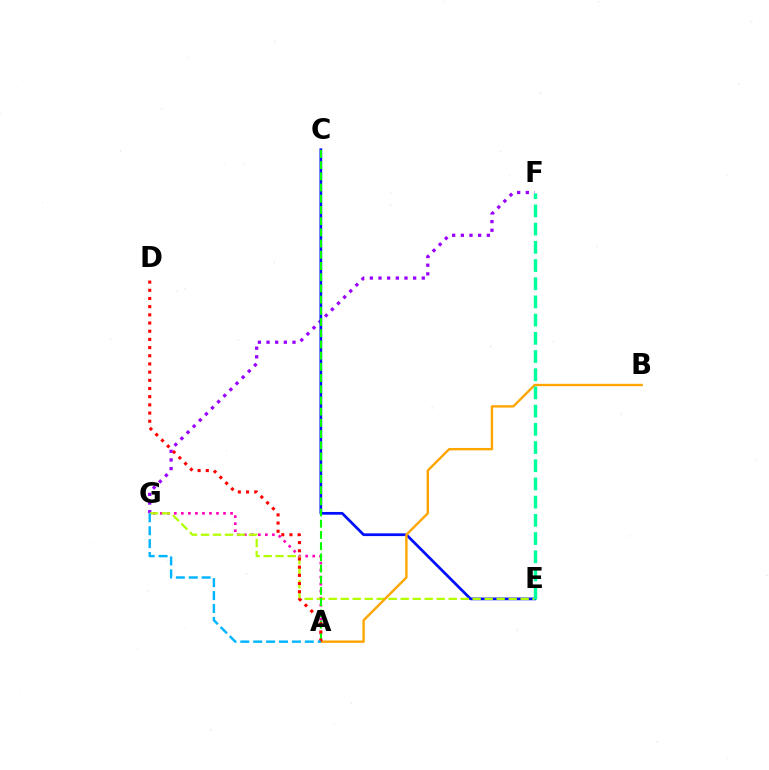{('F', 'G'): [{'color': '#9b00ff', 'line_style': 'dotted', 'thickness': 2.35}], ('C', 'E'): [{'color': '#0010ff', 'line_style': 'solid', 'thickness': 1.97}], ('A', 'G'): [{'color': '#ff00bd', 'line_style': 'dotted', 'thickness': 1.91}, {'color': '#00b5ff', 'line_style': 'dashed', 'thickness': 1.75}], ('E', 'G'): [{'color': '#b3ff00', 'line_style': 'dashed', 'thickness': 1.63}], ('A', 'B'): [{'color': '#ffa500', 'line_style': 'solid', 'thickness': 1.72}], ('A', 'C'): [{'color': '#08ff00', 'line_style': 'dashed', 'thickness': 1.52}], ('A', 'D'): [{'color': '#ff0000', 'line_style': 'dotted', 'thickness': 2.22}], ('E', 'F'): [{'color': '#00ff9d', 'line_style': 'dashed', 'thickness': 2.47}]}